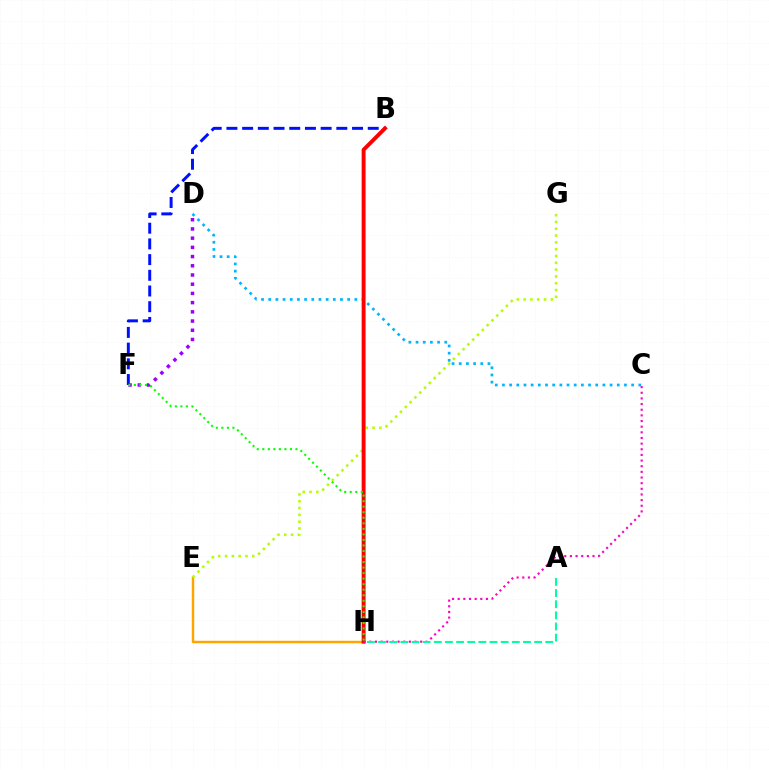{('C', 'D'): [{'color': '#00b5ff', 'line_style': 'dotted', 'thickness': 1.95}], ('E', 'H'): [{'color': '#ffa500', 'line_style': 'solid', 'thickness': 1.76}], ('B', 'F'): [{'color': '#0010ff', 'line_style': 'dashed', 'thickness': 2.13}], ('D', 'F'): [{'color': '#9b00ff', 'line_style': 'dotted', 'thickness': 2.5}], ('E', 'G'): [{'color': '#b3ff00', 'line_style': 'dotted', 'thickness': 1.85}], ('B', 'H'): [{'color': '#ff0000', 'line_style': 'solid', 'thickness': 2.81}], ('C', 'H'): [{'color': '#ff00bd', 'line_style': 'dotted', 'thickness': 1.53}], ('A', 'H'): [{'color': '#00ff9d', 'line_style': 'dashed', 'thickness': 1.51}], ('F', 'H'): [{'color': '#08ff00', 'line_style': 'dotted', 'thickness': 1.5}]}